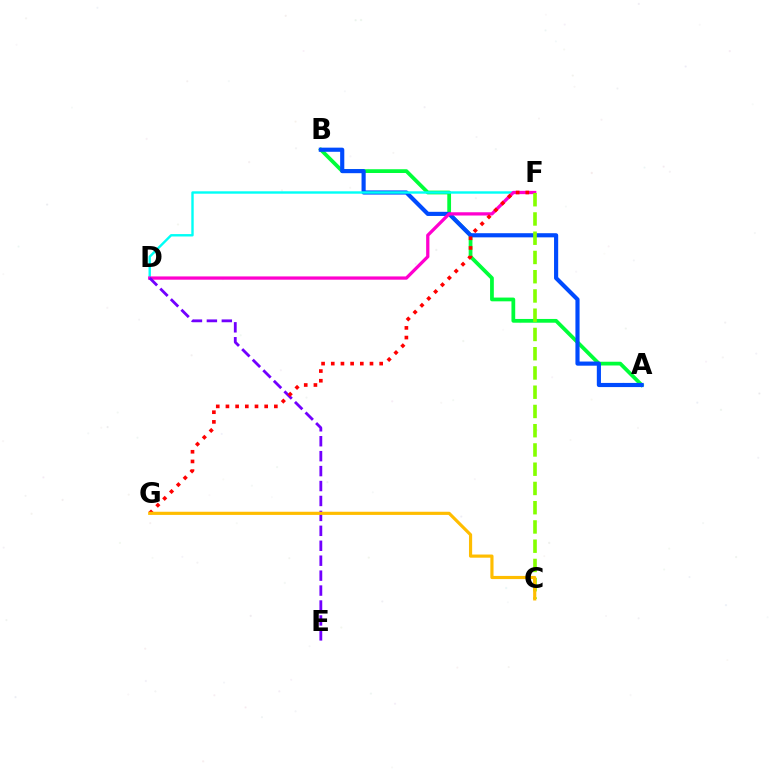{('A', 'B'): [{'color': '#00ff39', 'line_style': 'solid', 'thickness': 2.71}, {'color': '#004bff', 'line_style': 'solid', 'thickness': 2.98}], ('D', 'F'): [{'color': '#00fff6', 'line_style': 'solid', 'thickness': 1.73}, {'color': '#ff00cf', 'line_style': 'solid', 'thickness': 2.35}], ('C', 'F'): [{'color': '#84ff00', 'line_style': 'dashed', 'thickness': 2.61}], ('D', 'E'): [{'color': '#7200ff', 'line_style': 'dashed', 'thickness': 2.03}], ('F', 'G'): [{'color': '#ff0000', 'line_style': 'dotted', 'thickness': 2.63}], ('C', 'G'): [{'color': '#ffbd00', 'line_style': 'solid', 'thickness': 2.28}]}